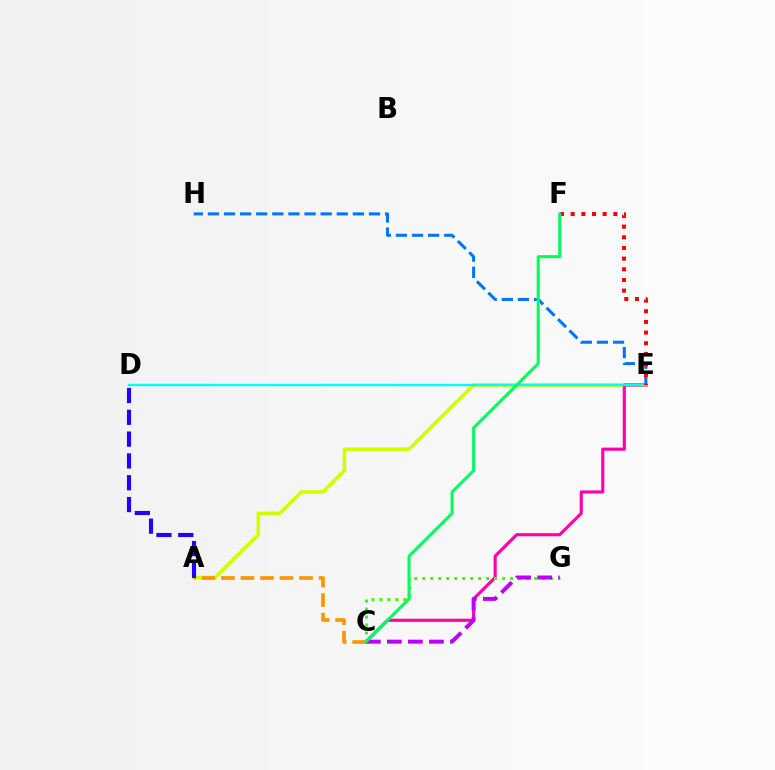{('A', 'E'): [{'color': '#d1ff00', 'line_style': 'solid', 'thickness': 2.6}], ('C', 'E'): [{'color': '#ff00ac', 'line_style': 'solid', 'thickness': 2.25}], ('D', 'E'): [{'color': '#00fff6', 'line_style': 'solid', 'thickness': 1.71}], ('A', 'C'): [{'color': '#ff9400', 'line_style': 'dashed', 'thickness': 2.65}], ('E', 'H'): [{'color': '#0074ff', 'line_style': 'dashed', 'thickness': 2.19}], ('C', 'G'): [{'color': '#3dff00', 'line_style': 'dotted', 'thickness': 2.17}, {'color': '#b900ff', 'line_style': 'dashed', 'thickness': 2.86}], ('E', 'F'): [{'color': '#ff0000', 'line_style': 'dotted', 'thickness': 2.9}], ('A', 'D'): [{'color': '#2500ff', 'line_style': 'dashed', 'thickness': 2.96}], ('C', 'F'): [{'color': '#00ff5c', 'line_style': 'solid', 'thickness': 2.18}]}